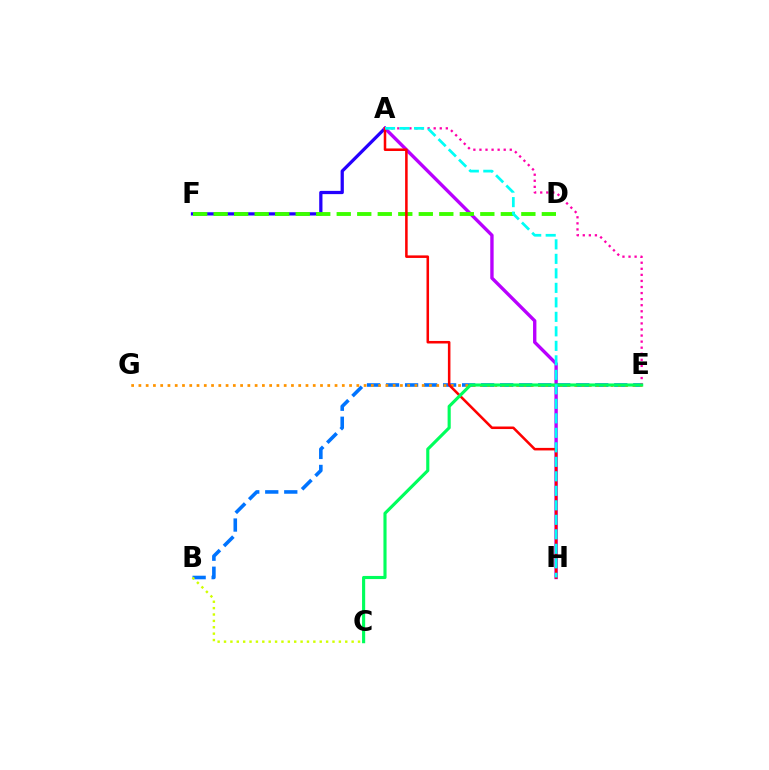{('B', 'E'): [{'color': '#0074ff', 'line_style': 'dashed', 'thickness': 2.58}], ('B', 'C'): [{'color': '#d1ff00', 'line_style': 'dotted', 'thickness': 1.73}], ('E', 'G'): [{'color': '#ff9400', 'line_style': 'dotted', 'thickness': 1.97}], ('A', 'E'): [{'color': '#ff00ac', 'line_style': 'dotted', 'thickness': 1.65}], ('A', 'F'): [{'color': '#2500ff', 'line_style': 'solid', 'thickness': 2.34}], ('A', 'H'): [{'color': '#b900ff', 'line_style': 'solid', 'thickness': 2.42}, {'color': '#ff0000', 'line_style': 'solid', 'thickness': 1.83}, {'color': '#00fff6', 'line_style': 'dashed', 'thickness': 1.97}], ('D', 'F'): [{'color': '#3dff00', 'line_style': 'dashed', 'thickness': 2.79}], ('C', 'E'): [{'color': '#00ff5c', 'line_style': 'solid', 'thickness': 2.25}]}